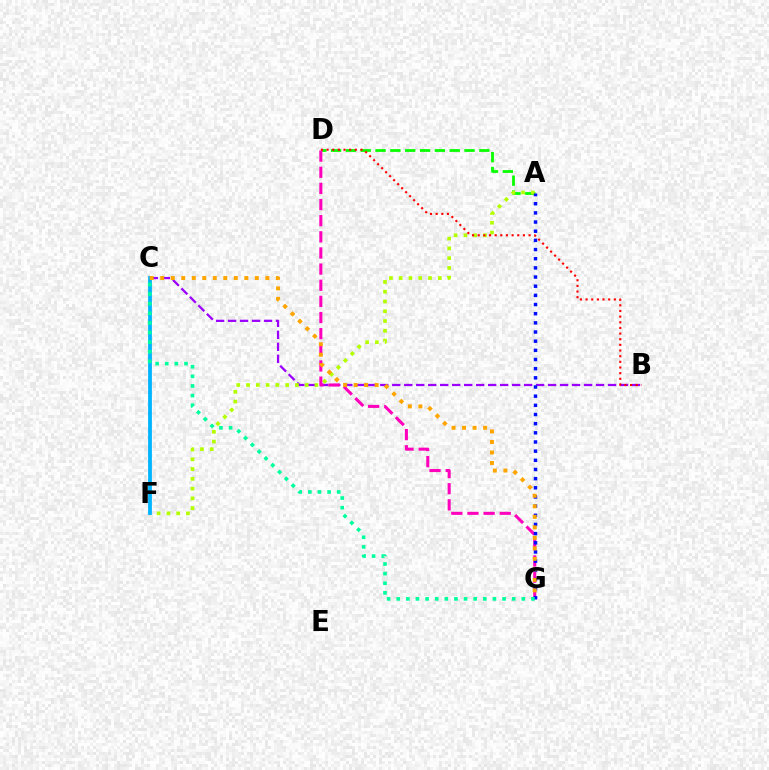{('B', 'C'): [{'color': '#9b00ff', 'line_style': 'dashed', 'thickness': 1.63}], ('A', 'D'): [{'color': '#08ff00', 'line_style': 'dashed', 'thickness': 2.01}], ('A', 'F'): [{'color': '#b3ff00', 'line_style': 'dotted', 'thickness': 2.66}], ('B', 'D'): [{'color': '#ff0000', 'line_style': 'dotted', 'thickness': 1.54}], ('D', 'G'): [{'color': '#ff00bd', 'line_style': 'dashed', 'thickness': 2.19}], ('C', 'F'): [{'color': '#00b5ff', 'line_style': 'solid', 'thickness': 2.73}], ('A', 'G'): [{'color': '#0010ff', 'line_style': 'dotted', 'thickness': 2.49}], ('C', 'G'): [{'color': '#00ff9d', 'line_style': 'dotted', 'thickness': 2.61}, {'color': '#ffa500', 'line_style': 'dotted', 'thickness': 2.86}]}